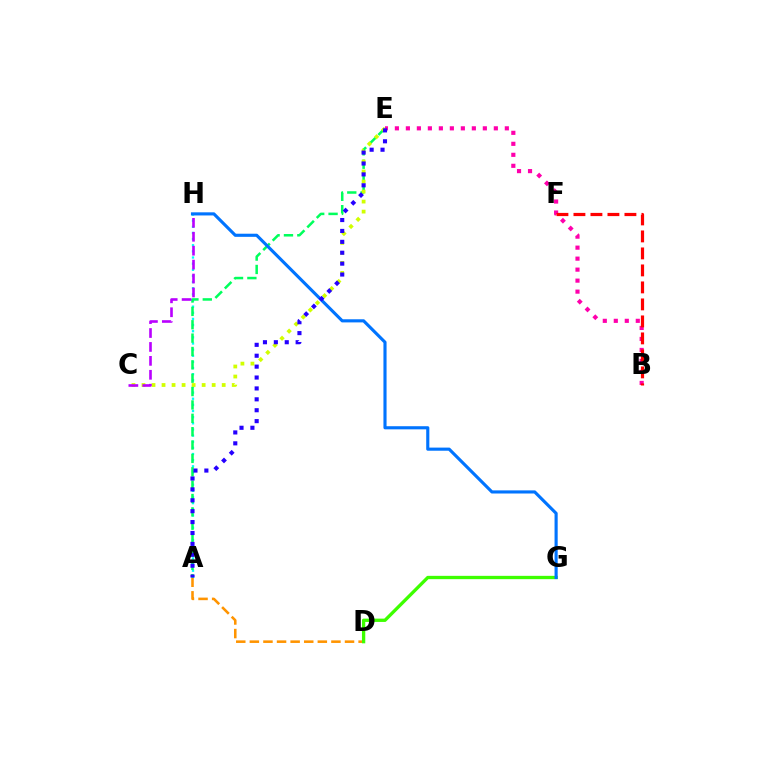{('A', 'D'): [{'color': '#ff9400', 'line_style': 'dashed', 'thickness': 1.85}], ('A', 'H'): [{'color': '#00fff6', 'line_style': 'dotted', 'thickness': 1.67}], ('A', 'E'): [{'color': '#00ff5c', 'line_style': 'dashed', 'thickness': 1.82}, {'color': '#2500ff', 'line_style': 'dotted', 'thickness': 2.96}], ('B', 'E'): [{'color': '#ff00ac', 'line_style': 'dotted', 'thickness': 2.99}], ('C', 'E'): [{'color': '#d1ff00', 'line_style': 'dotted', 'thickness': 2.72}], ('D', 'G'): [{'color': '#3dff00', 'line_style': 'solid', 'thickness': 2.38}], ('C', 'H'): [{'color': '#b900ff', 'line_style': 'dashed', 'thickness': 1.89}], ('G', 'H'): [{'color': '#0074ff', 'line_style': 'solid', 'thickness': 2.25}], ('B', 'F'): [{'color': '#ff0000', 'line_style': 'dashed', 'thickness': 2.31}]}